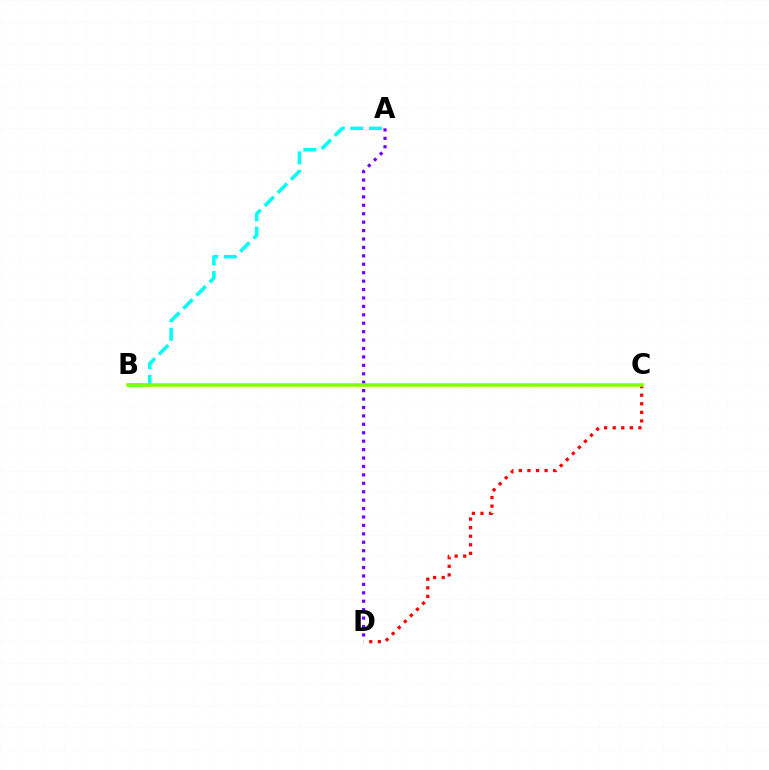{('C', 'D'): [{'color': '#ff0000', 'line_style': 'dotted', 'thickness': 2.33}], ('A', 'B'): [{'color': '#00fff6', 'line_style': 'dashed', 'thickness': 2.53}], ('A', 'D'): [{'color': '#7200ff', 'line_style': 'dotted', 'thickness': 2.29}], ('B', 'C'): [{'color': '#84ff00', 'line_style': 'solid', 'thickness': 2.57}]}